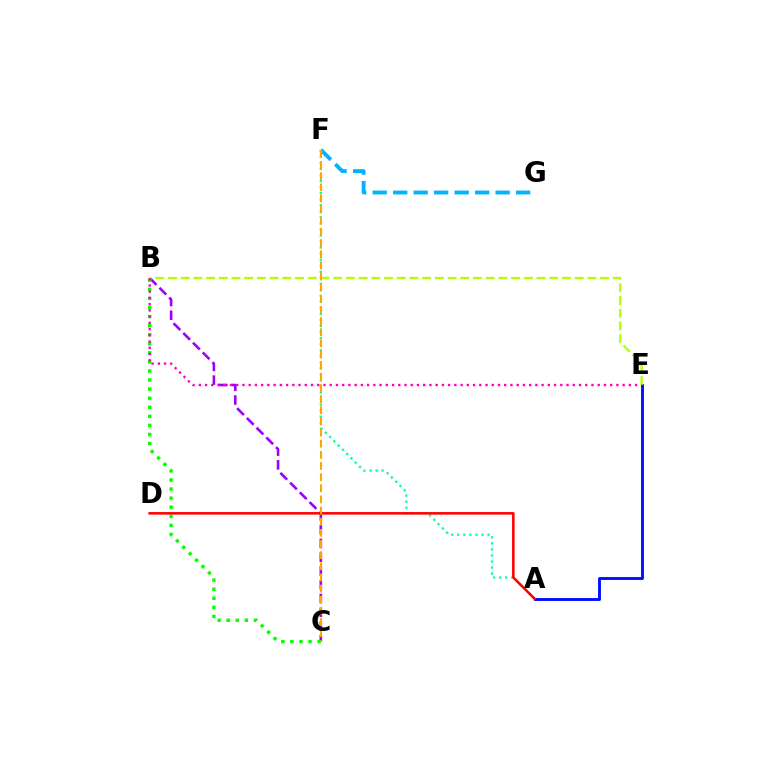{('A', 'E'): [{'color': '#0010ff', 'line_style': 'solid', 'thickness': 2.09}], ('B', 'C'): [{'color': '#9b00ff', 'line_style': 'dashed', 'thickness': 1.87}, {'color': '#08ff00', 'line_style': 'dotted', 'thickness': 2.46}], ('A', 'F'): [{'color': '#00ff9d', 'line_style': 'dotted', 'thickness': 1.64}], ('F', 'G'): [{'color': '#00b5ff', 'line_style': 'dashed', 'thickness': 2.78}], ('A', 'D'): [{'color': '#ff0000', 'line_style': 'solid', 'thickness': 1.83}], ('B', 'E'): [{'color': '#b3ff00', 'line_style': 'dashed', 'thickness': 1.73}, {'color': '#ff00bd', 'line_style': 'dotted', 'thickness': 1.69}], ('C', 'F'): [{'color': '#ffa500', 'line_style': 'dashed', 'thickness': 1.51}]}